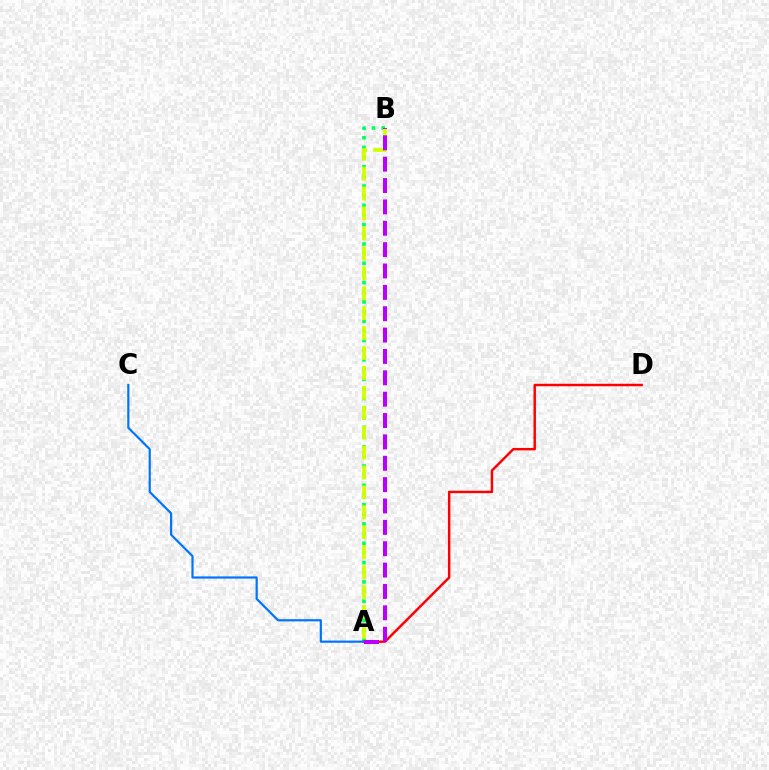{('A', 'B'): [{'color': '#00ff5c', 'line_style': 'dotted', 'thickness': 2.62}, {'color': '#d1ff00', 'line_style': 'dashed', 'thickness': 2.71}, {'color': '#b900ff', 'line_style': 'dashed', 'thickness': 2.9}], ('A', 'D'): [{'color': '#ff0000', 'line_style': 'solid', 'thickness': 1.76}], ('A', 'C'): [{'color': '#0074ff', 'line_style': 'solid', 'thickness': 1.58}]}